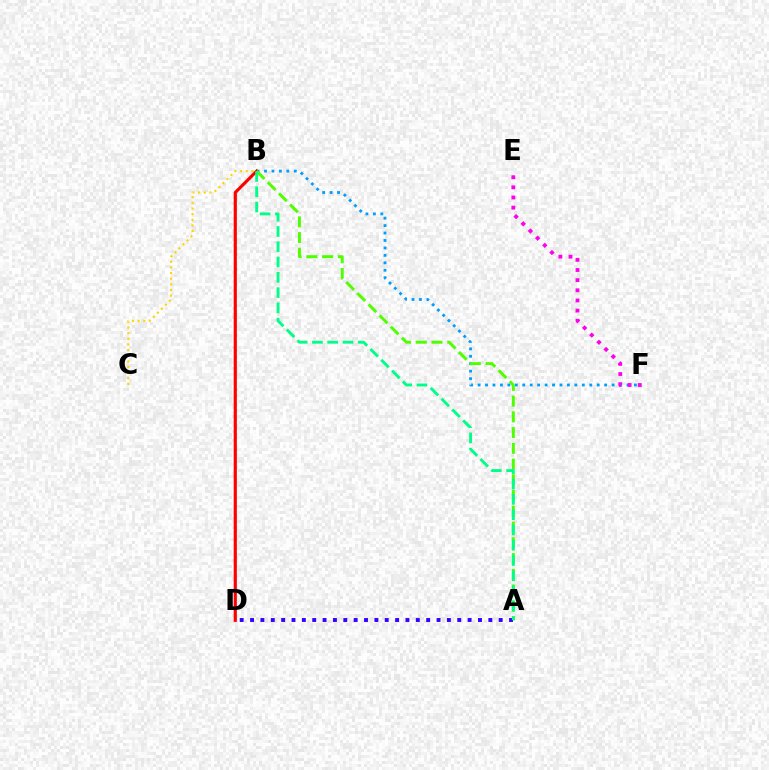{('B', 'F'): [{'color': '#009eff', 'line_style': 'dotted', 'thickness': 2.02}], ('B', 'D'): [{'color': '#ff0000', 'line_style': 'solid', 'thickness': 2.27}], ('B', 'C'): [{'color': '#ffd500', 'line_style': 'dotted', 'thickness': 1.53}], ('A', 'B'): [{'color': '#4fff00', 'line_style': 'dashed', 'thickness': 2.14}, {'color': '#00ff86', 'line_style': 'dashed', 'thickness': 2.08}], ('E', 'F'): [{'color': '#ff00ed', 'line_style': 'dotted', 'thickness': 2.76}], ('A', 'D'): [{'color': '#3700ff', 'line_style': 'dotted', 'thickness': 2.81}]}